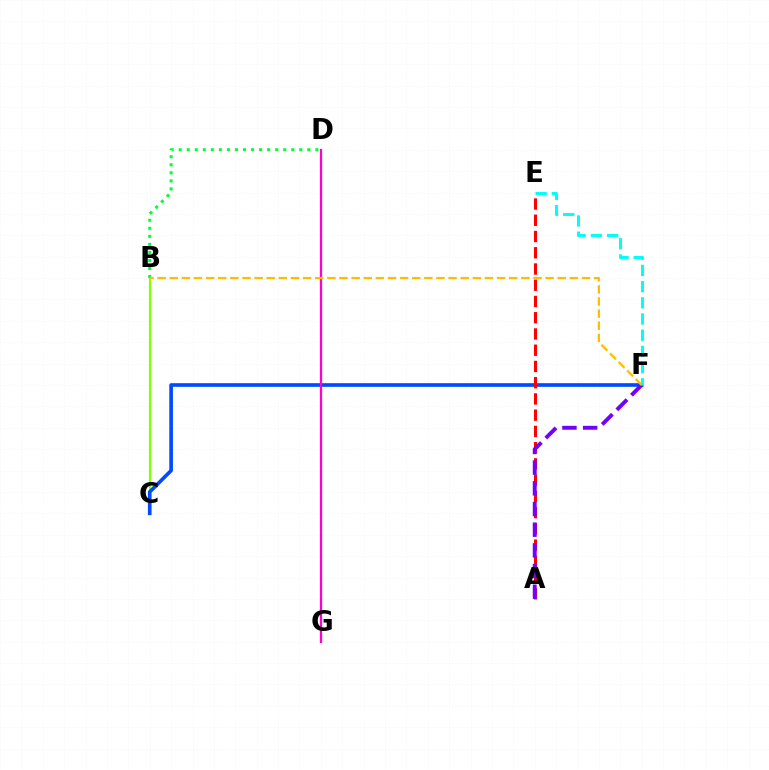{('B', 'C'): [{'color': '#84ff00', 'line_style': 'solid', 'thickness': 1.54}], ('C', 'F'): [{'color': '#004bff', 'line_style': 'solid', 'thickness': 2.63}], ('B', 'D'): [{'color': '#00ff39', 'line_style': 'dotted', 'thickness': 2.18}], ('A', 'E'): [{'color': '#ff0000', 'line_style': 'dashed', 'thickness': 2.21}], ('D', 'G'): [{'color': '#ff00cf', 'line_style': 'solid', 'thickness': 1.64}], ('A', 'F'): [{'color': '#7200ff', 'line_style': 'dashed', 'thickness': 2.81}], ('B', 'F'): [{'color': '#ffbd00', 'line_style': 'dashed', 'thickness': 1.65}], ('E', 'F'): [{'color': '#00fff6', 'line_style': 'dashed', 'thickness': 2.2}]}